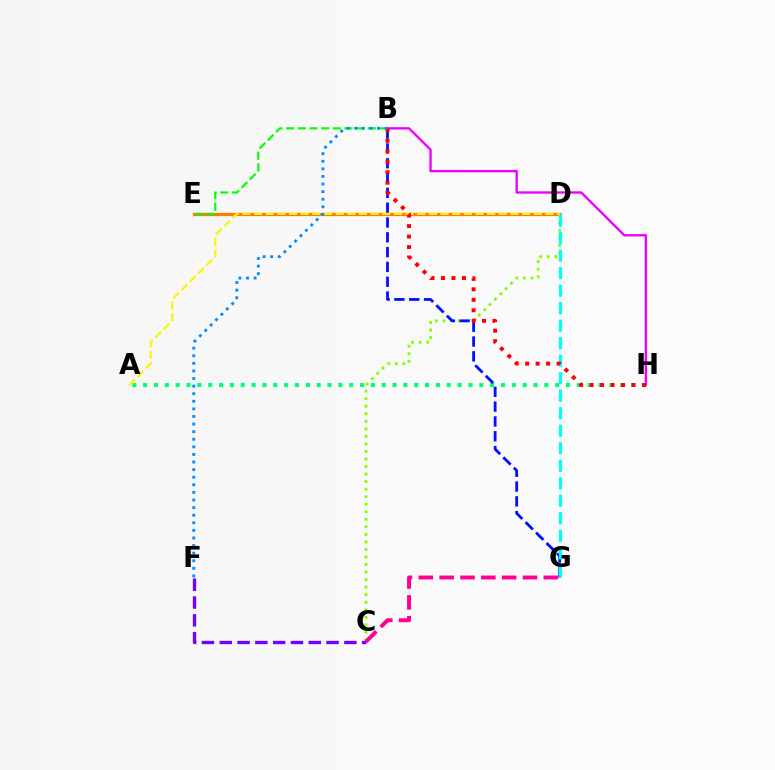{('D', 'E'): [{'color': '#ff7c00', 'line_style': 'solid', 'thickness': 2.34}], ('C', 'D'): [{'color': '#84ff00', 'line_style': 'dotted', 'thickness': 2.05}], ('A', 'H'): [{'color': '#00ff74', 'line_style': 'dotted', 'thickness': 2.95}], ('B', 'G'): [{'color': '#0010ff', 'line_style': 'dashed', 'thickness': 2.01}], ('B', 'E'): [{'color': '#08ff00', 'line_style': 'dashed', 'thickness': 1.58}], ('B', 'H'): [{'color': '#ee00ff', 'line_style': 'solid', 'thickness': 1.69}, {'color': '#ff0000', 'line_style': 'dotted', 'thickness': 2.85}], ('D', 'G'): [{'color': '#00fff6', 'line_style': 'dashed', 'thickness': 2.38}], ('A', 'D'): [{'color': '#fcf500', 'line_style': 'dashed', 'thickness': 1.58}], ('B', 'F'): [{'color': '#008cff', 'line_style': 'dotted', 'thickness': 2.06}], ('C', 'F'): [{'color': '#7200ff', 'line_style': 'dashed', 'thickness': 2.42}], ('C', 'G'): [{'color': '#ff0094', 'line_style': 'dashed', 'thickness': 2.83}]}